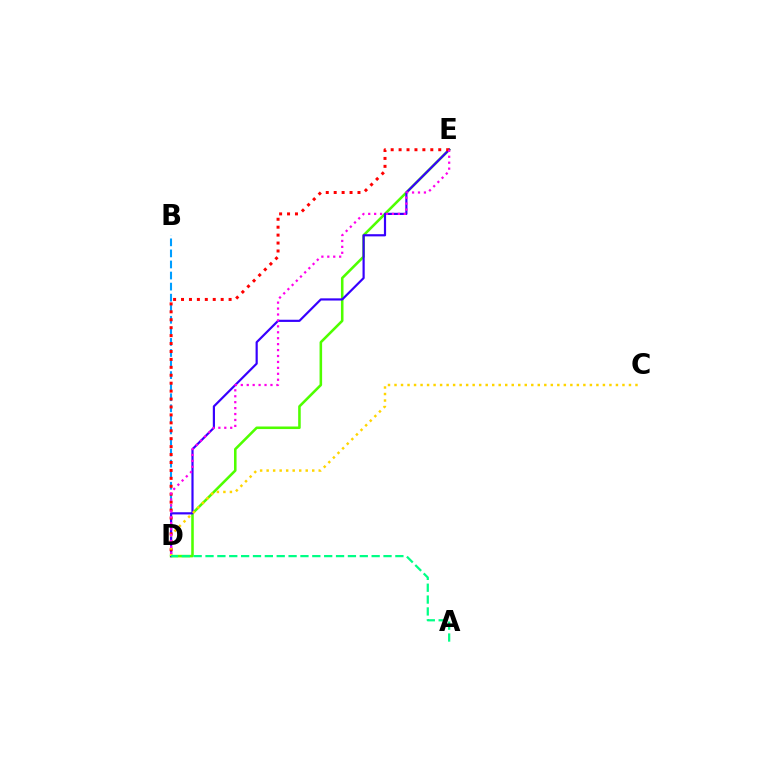{('D', 'E'): [{'color': '#4fff00', 'line_style': 'solid', 'thickness': 1.84}, {'color': '#3700ff', 'line_style': 'solid', 'thickness': 1.57}, {'color': '#ff0000', 'line_style': 'dotted', 'thickness': 2.15}, {'color': '#ff00ed', 'line_style': 'dotted', 'thickness': 1.61}], ('B', 'D'): [{'color': '#009eff', 'line_style': 'dashed', 'thickness': 1.5}], ('C', 'D'): [{'color': '#ffd500', 'line_style': 'dotted', 'thickness': 1.77}], ('A', 'D'): [{'color': '#00ff86', 'line_style': 'dashed', 'thickness': 1.61}]}